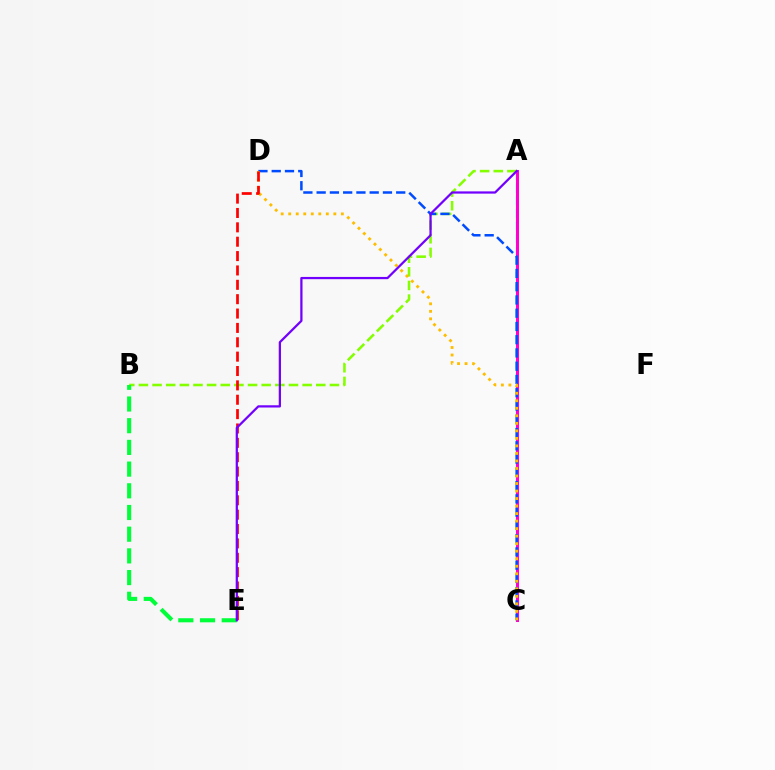{('A', 'C'): [{'color': '#00fff6', 'line_style': 'dashed', 'thickness': 1.71}, {'color': '#ff00cf', 'line_style': 'solid', 'thickness': 2.18}], ('A', 'B'): [{'color': '#84ff00', 'line_style': 'dashed', 'thickness': 1.85}], ('B', 'E'): [{'color': '#00ff39', 'line_style': 'dashed', 'thickness': 2.95}], ('C', 'D'): [{'color': '#004bff', 'line_style': 'dashed', 'thickness': 1.8}, {'color': '#ffbd00', 'line_style': 'dotted', 'thickness': 2.04}], ('D', 'E'): [{'color': '#ff0000', 'line_style': 'dashed', 'thickness': 1.95}], ('A', 'E'): [{'color': '#7200ff', 'line_style': 'solid', 'thickness': 1.61}]}